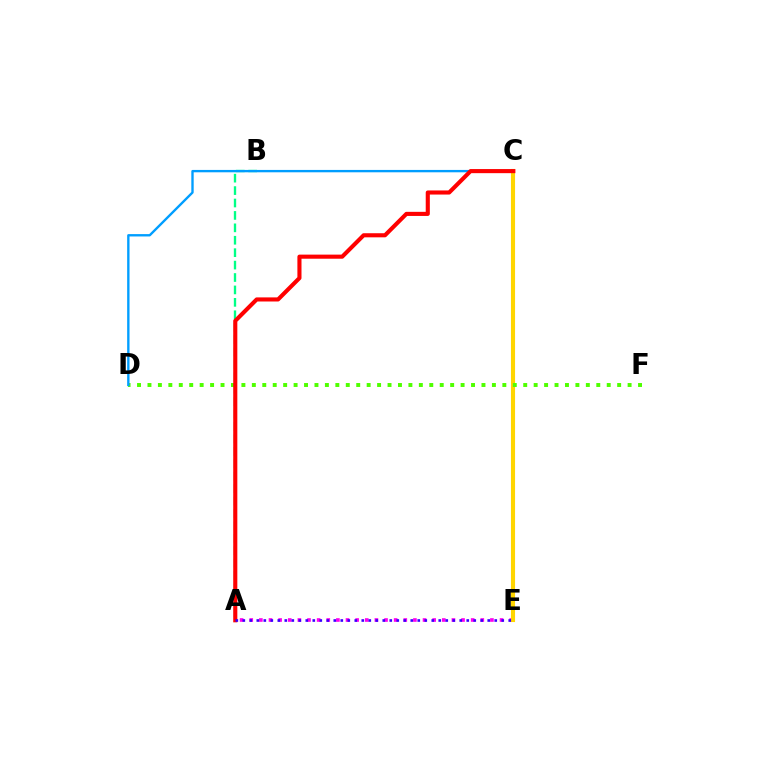{('A', 'E'): [{'color': '#ff00ed', 'line_style': 'dotted', 'thickness': 2.62}, {'color': '#3700ff', 'line_style': 'dotted', 'thickness': 1.9}], ('C', 'E'): [{'color': '#ffd500', 'line_style': 'solid', 'thickness': 2.97}], ('A', 'B'): [{'color': '#00ff86', 'line_style': 'dashed', 'thickness': 1.69}], ('D', 'F'): [{'color': '#4fff00', 'line_style': 'dotted', 'thickness': 2.84}], ('C', 'D'): [{'color': '#009eff', 'line_style': 'solid', 'thickness': 1.7}], ('A', 'C'): [{'color': '#ff0000', 'line_style': 'solid', 'thickness': 2.95}]}